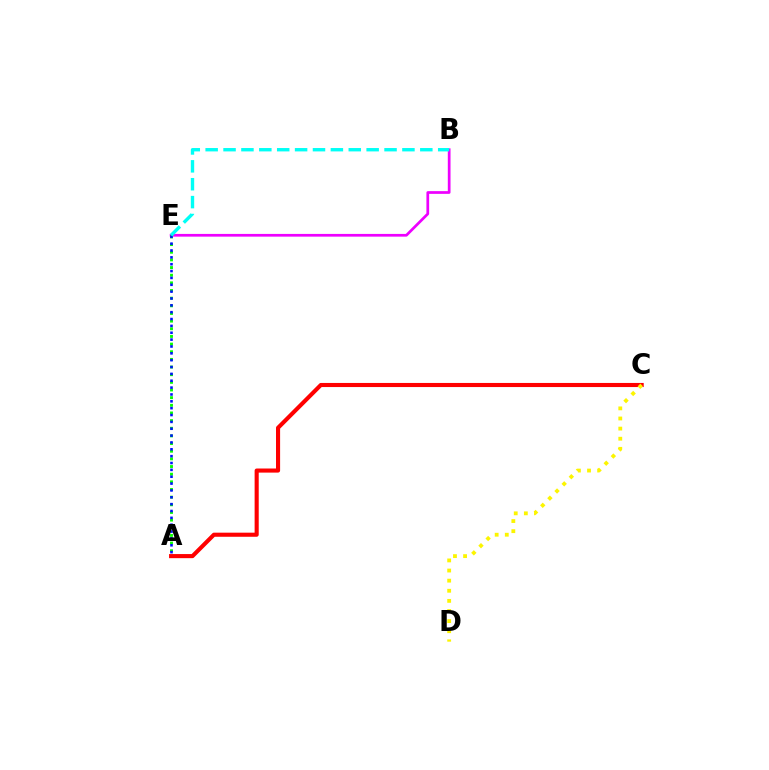{('A', 'C'): [{'color': '#ff0000', 'line_style': 'solid', 'thickness': 2.95}], ('B', 'E'): [{'color': '#ee00ff', 'line_style': 'solid', 'thickness': 1.96}, {'color': '#00fff6', 'line_style': 'dashed', 'thickness': 2.43}], ('A', 'E'): [{'color': '#08ff00', 'line_style': 'dotted', 'thickness': 2.08}, {'color': '#0010ff', 'line_style': 'dotted', 'thickness': 1.86}], ('C', 'D'): [{'color': '#fcf500', 'line_style': 'dotted', 'thickness': 2.75}]}